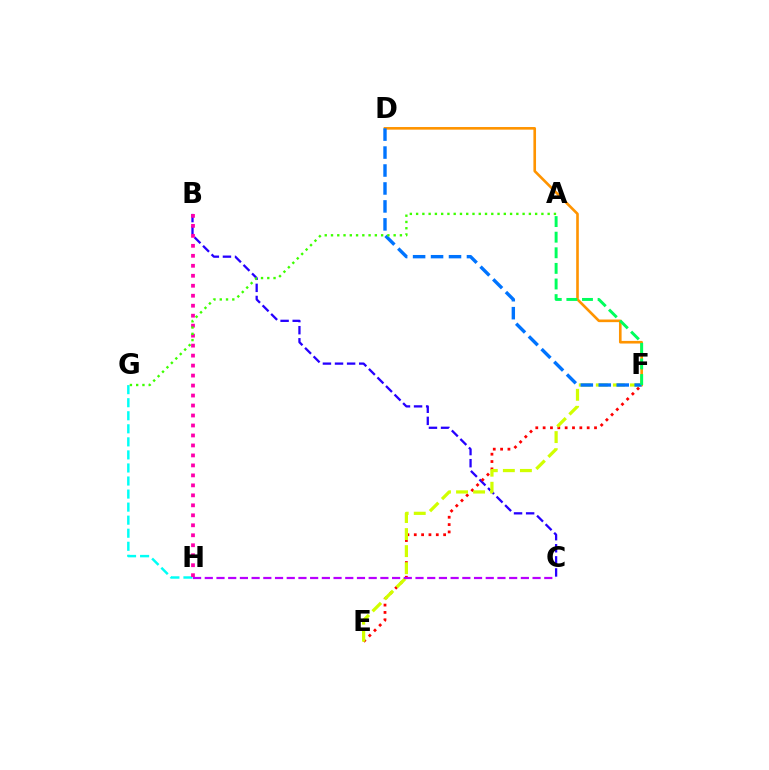{('B', 'C'): [{'color': '#2500ff', 'line_style': 'dashed', 'thickness': 1.64}], ('D', 'F'): [{'color': '#ff9400', 'line_style': 'solid', 'thickness': 1.89}, {'color': '#0074ff', 'line_style': 'dashed', 'thickness': 2.44}], ('E', 'F'): [{'color': '#ff0000', 'line_style': 'dotted', 'thickness': 1.99}, {'color': '#d1ff00', 'line_style': 'dashed', 'thickness': 2.32}], ('G', 'H'): [{'color': '#00fff6', 'line_style': 'dashed', 'thickness': 1.77}], ('B', 'H'): [{'color': '#ff00ac', 'line_style': 'dotted', 'thickness': 2.71}], ('A', 'G'): [{'color': '#3dff00', 'line_style': 'dotted', 'thickness': 1.7}], ('A', 'F'): [{'color': '#00ff5c', 'line_style': 'dashed', 'thickness': 2.12}], ('C', 'H'): [{'color': '#b900ff', 'line_style': 'dashed', 'thickness': 1.59}]}